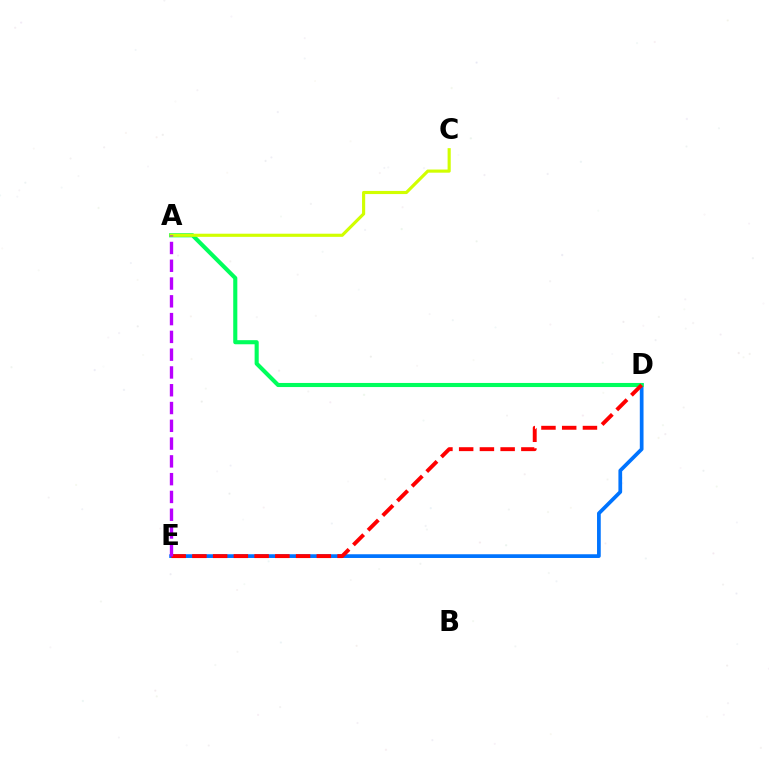{('D', 'E'): [{'color': '#0074ff', 'line_style': 'solid', 'thickness': 2.68}, {'color': '#ff0000', 'line_style': 'dashed', 'thickness': 2.82}], ('A', 'D'): [{'color': '#00ff5c', 'line_style': 'solid', 'thickness': 2.95}], ('A', 'C'): [{'color': '#d1ff00', 'line_style': 'solid', 'thickness': 2.26}], ('A', 'E'): [{'color': '#b900ff', 'line_style': 'dashed', 'thickness': 2.42}]}